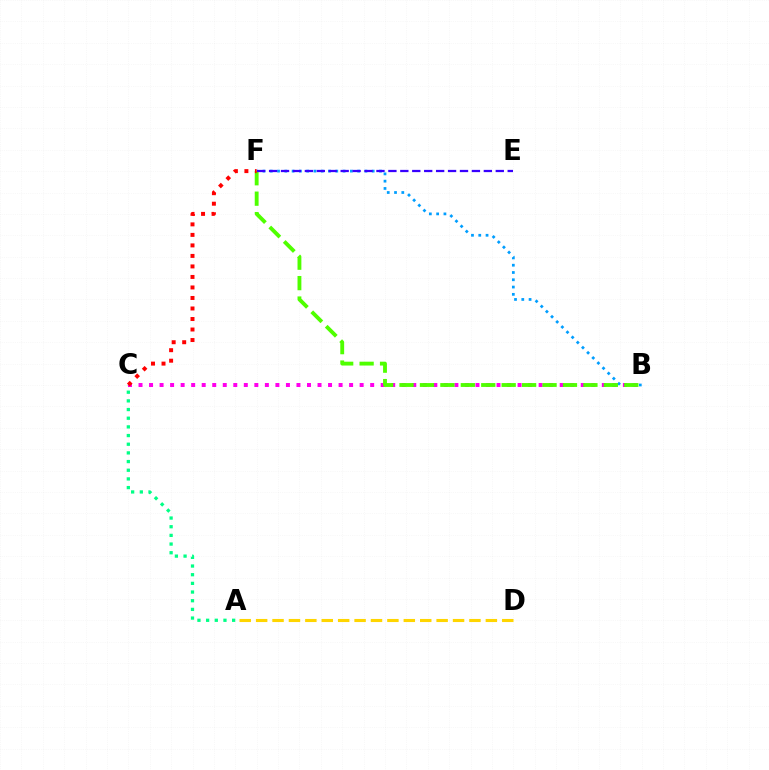{('B', 'F'): [{'color': '#009eff', 'line_style': 'dotted', 'thickness': 1.98}, {'color': '#4fff00', 'line_style': 'dashed', 'thickness': 2.78}], ('A', 'C'): [{'color': '#00ff86', 'line_style': 'dotted', 'thickness': 2.36}], ('A', 'D'): [{'color': '#ffd500', 'line_style': 'dashed', 'thickness': 2.23}], ('B', 'C'): [{'color': '#ff00ed', 'line_style': 'dotted', 'thickness': 2.86}], ('C', 'F'): [{'color': '#ff0000', 'line_style': 'dotted', 'thickness': 2.86}], ('E', 'F'): [{'color': '#3700ff', 'line_style': 'dashed', 'thickness': 1.62}]}